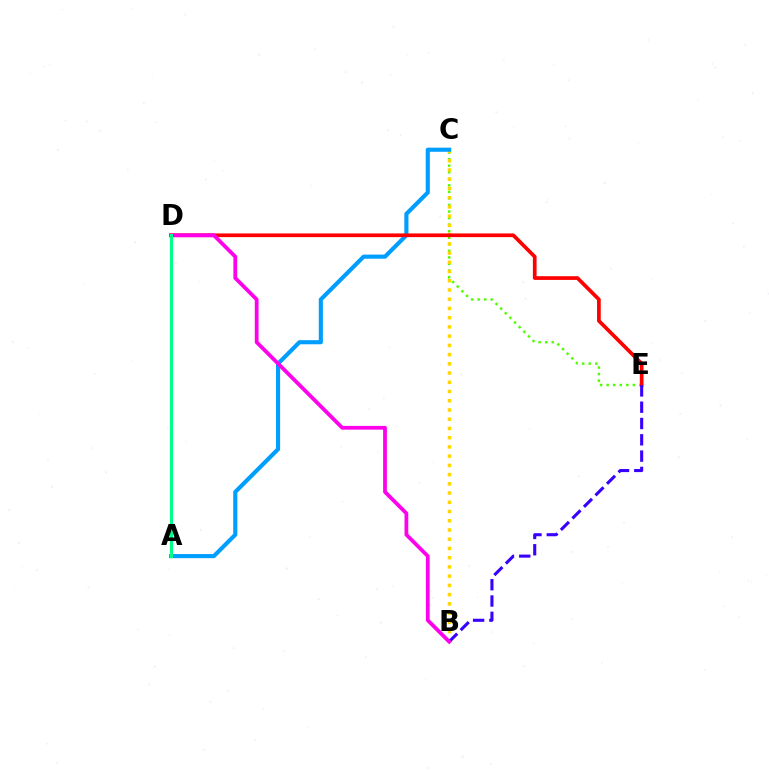{('C', 'E'): [{'color': '#4fff00', 'line_style': 'dotted', 'thickness': 1.78}], ('B', 'C'): [{'color': '#ffd500', 'line_style': 'dotted', 'thickness': 2.51}], ('A', 'C'): [{'color': '#009eff', 'line_style': 'solid', 'thickness': 2.97}], ('D', 'E'): [{'color': '#ff0000', 'line_style': 'solid', 'thickness': 2.66}], ('B', 'E'): [{'color': '#3700ff', 'line_style': 'dashed', 'thickness': 2.21}], ('B', 'D'): [{'color': '#ff00ed', 'line_style': 'solid', 'thickness': 2.72}], ('A', 'D'): [{'color': '#00ff86', 'line_style': 'solid', 'thickness': 2.21}]}